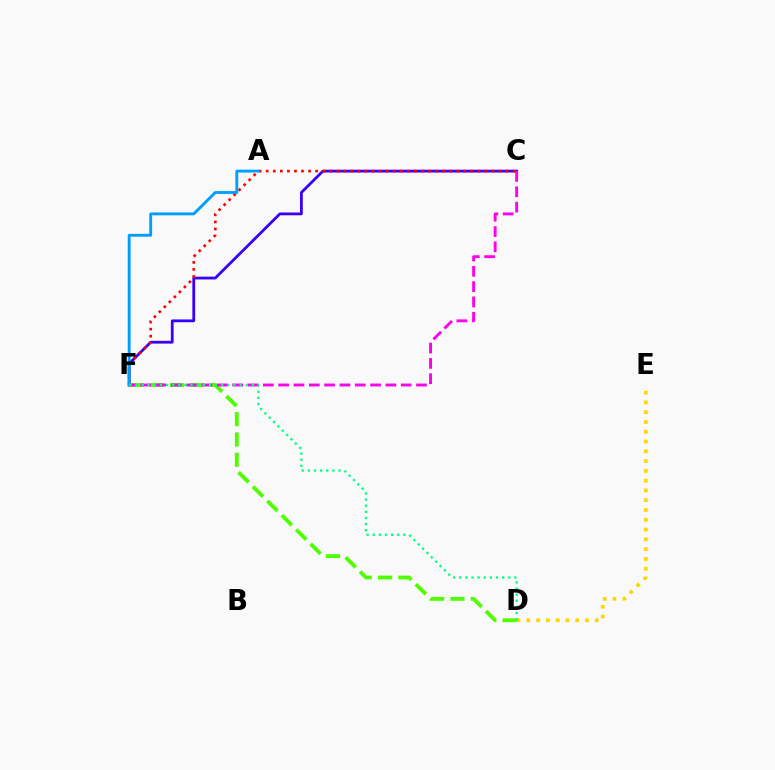{('D', 'E'): [{'color': '#ffd500', 'line_style': 'dotted', 'thickness': 2.66}], ('C', 'F'): [{'color': '#3700ff', 'line_style': 'solid', 'thickness': 2.0}, {'color': '#ff0000', 'line_style': 'dotted', 'thickness': 1.92}, {'color': '#ff00ed', 'line_style': 'dashed', 'thickness': 2.08}], ('A', 'F'): [{'color': '#009eff', 'line_style': 'solid', 'thickness': 2.07}], ('D', 'F'): [{'color': '#4fff00', 'line_style': 'dashed', 'thickness': 2.76}, {'color': '#00ff86', 'line_style': 'dotted', 'thickness': 1.66}]}